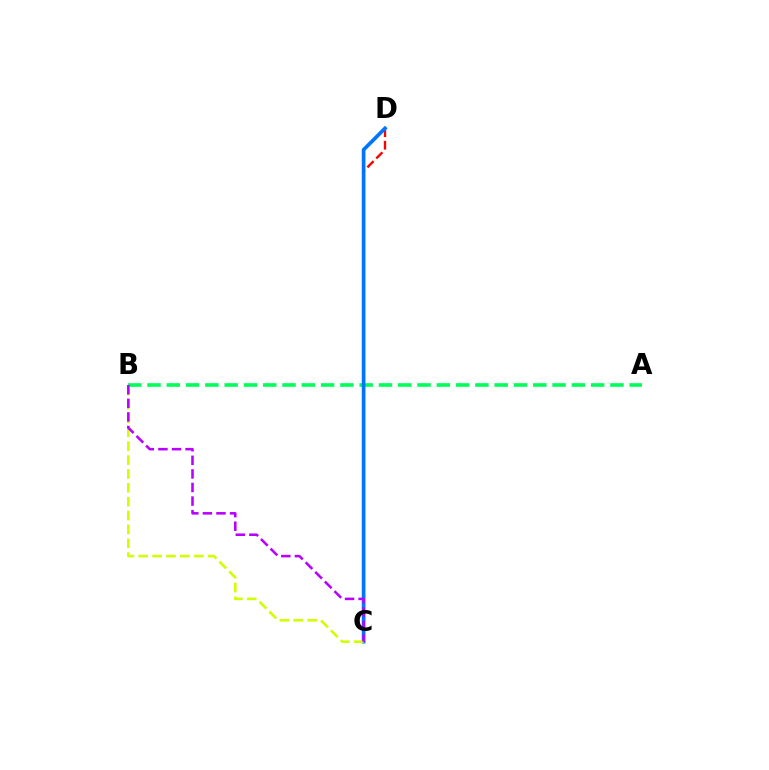{('C', 'D'): [{'color': '#ff0000', 'line_style': 'dashed', 'thickness': 1.7}, {'color': '#0074ff', 'line_style': 'solid', 'thickness': 2.64}], ('A', 'B'): [{'color': '#00ff5c', 'line_style': 'dashed', 'thickness': 2.62}], ('B', 'C'): [{'color': '#d1ff00', 'line_style': 'dashed', 'thickness': 1.88}, {'color': '#b900ff', 'line_style': 'dashed', 'thickness': 1.84}]}